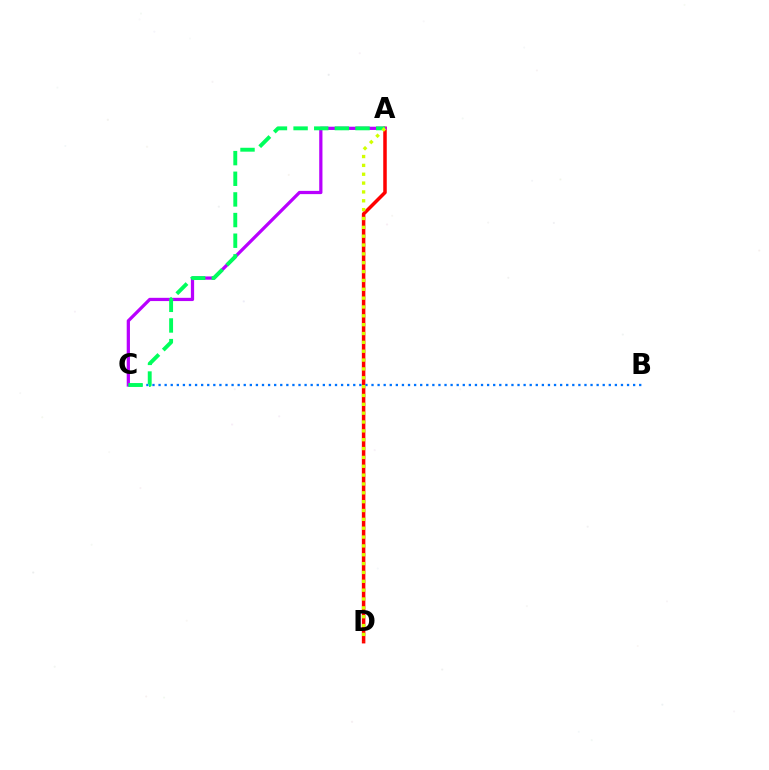{('A', 'D'): [{'color': '#ff0000', 'line_style': 'solid', 'thickness': 2.53}, {'color': '#d1ff00', 'line_style': 'dotted', 'thickness': 2.4}], ('B', 'C'): [{'color': '#0074ff', 'line_style': 'dotted', 'thickness': 1.65}], ('A', 'C'): [{'color': '#b900ff', 'line_style': 'solid', 'thickness': 2.33}, {'color': '#00ff5c', 'line_style': 'dashed', 'thickness': 2.8}]}